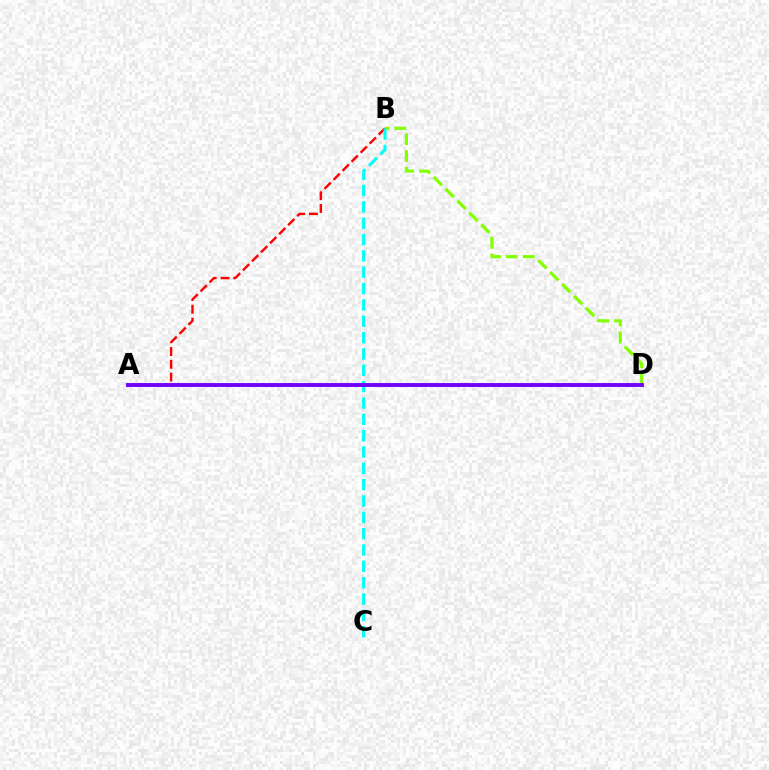{('B', 'D'): [{'color': '#84ff00', 'line_style': 'dashed', 'thickness': 2.29}], ('A', 'B'): [{'color': '#ff0000', 'line_style': 'dashed', 'thickness': 1.74}], ('B', 'C'): [{'color': '#00fff6', 'line_style': 'dashed', 'thickness': 2.22}], ('A', 'D'): [{'color': '#7200ff', 'line_style': 'solid', 'thickness': 2.79}]}